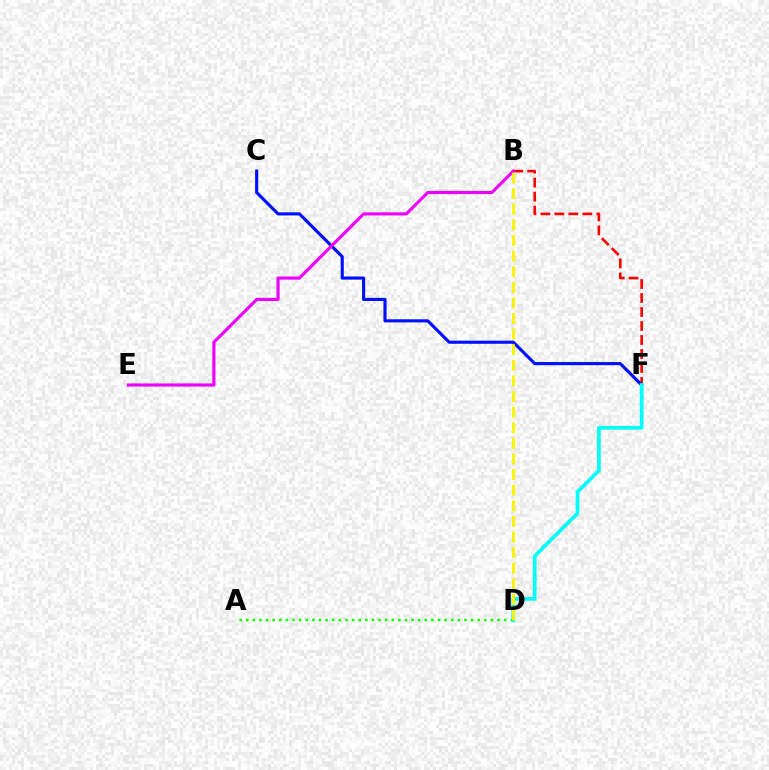{('A', 'D'): [{'color': '#08ff00', 'line_style': 'dotted', 'thickness': 1.8}], ('B', 'F'): [{'color': '#ff0000', 'line_style': 'dashed', 'thickness': 1.9}], ('C', 'F'): [{'color': '#0010ff', 'line_style': 'solid', 'thickness': 2.24}], ('D', 'F'): [{'color': '#00fff6', 'line_style': 'solid', 'thickness': 2.67}], ('B', 'E'): [{'color': '#ee00ff', 'line_style': 'solid', 'thickness': 2.26}], ('B', 'D'): [{'color': '#fcf500', 'line_style': 'dashed', 'thickness': 2.12}]}